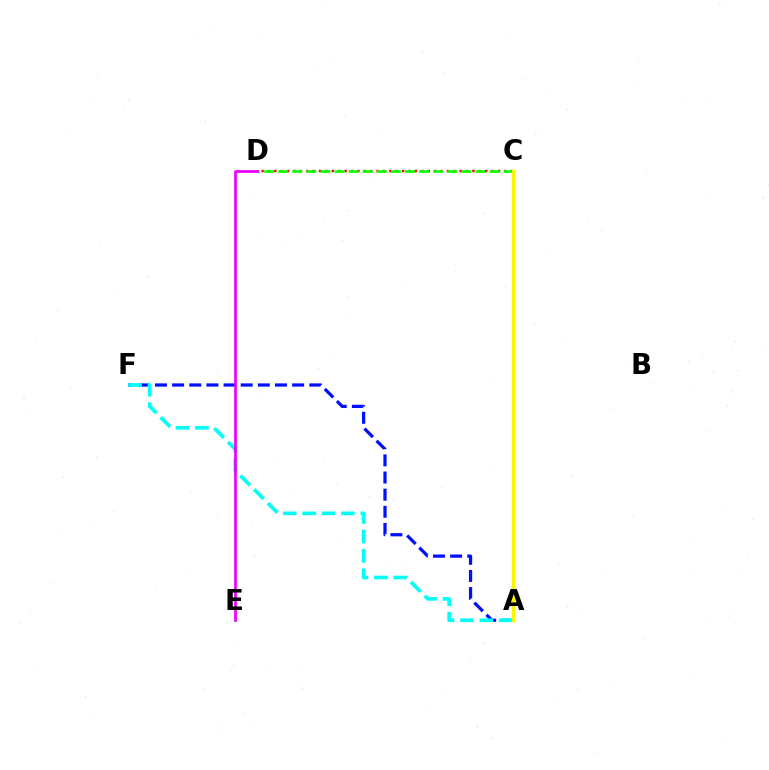{('C', 'D'): [{'color': '#ff0000', 'line_style': 'dotted', 'thickness': 1.74}, {'color': '#08ff00', 'line_style': 'dashed', 'thickness': 1.91}], ('A', 'F'): [{'color': '#0010ff', 'line_style': 'dashed', 'thickness': 2.33}, {'color': '#00fff6', 'line_style': 'dashed', 'thickness': 2.64}], ('A', 'C'): [{'color': '#fcf500', 'line_style': 'solid', 'thickness': 2.47}], ('D', 'E'): [{'color': '#ee00ff', 'line_style': 'solid', 'thickness': 1.97}]}